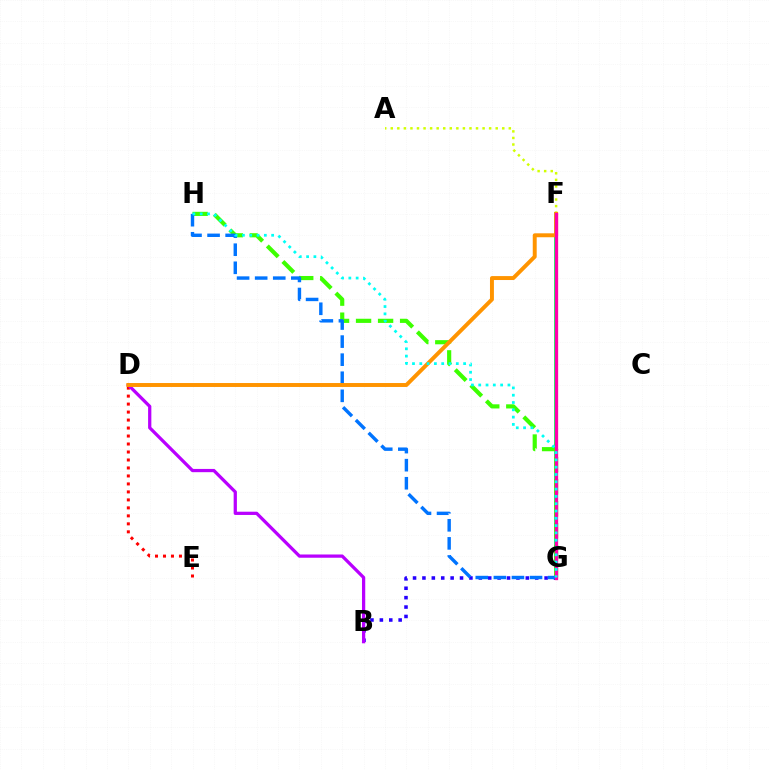{('F', 'G'): [{'color': '#00ff5c', 'line_style': 'solid', 'thickness': 2.74}, {'color': '#ff00ac', 'line_style': 'solid', 'thickness': 2.38}], ('D', 'E'): [{'color': '#ff0000', 'line_style': 'dotted', 'thickness': 2.17}], ('B', 'G'): [{'color': '#2500ff', 'line_style': 'dotted', 'thickness': 2.55}], ('B', 'D'): [{'color': '#b900ff', 'line_style': 'solid', 'thickness': 2.34}], ('G', 'H'): [{'color': '#3dff00', 'line_style': 'dashed', 'thickness': 2.99}, {'color': '#0074ff', 'line_style': 'dashed', 'thickness': 2.46}, {'color': '#00fff6', 'line_style': 'dotted', 'thickness': 1.98}], ('A', 'F'): [{'color': '#d1ff00', 'line_style': 'dotted', 'thickness': 1.78}], ('D', 'F'): [{'color': '#ff9400', 'line_style': 'solid', 'thickness': 2.84}]}